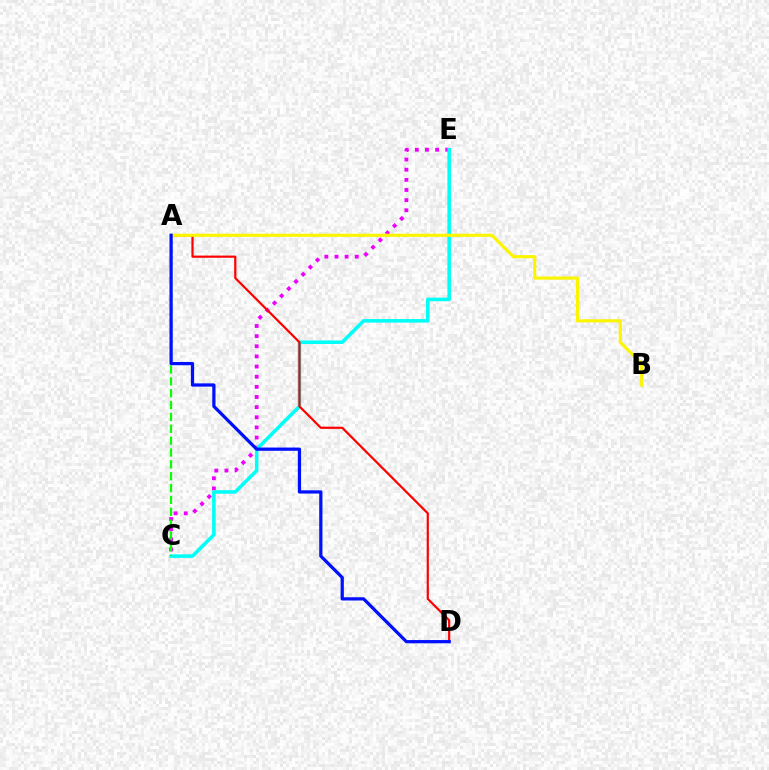{('C', 'E'): [{'color': '#ee00ff', 'line_style': 'dotted', 'thickness': 2.76}, {'color': '#00fff6', 'line_style': 'solid', 'thickness': 2.56}], ('A', 'D'): [{'color': '#ff0000', 'line_style': 'solid', 'thickness': 1.58}, {'color': '#0010ff', 'line_style': 'solid', 'thickness': 2.33}], ('A', 'C'): [{'color': '#08ff00', 'line_style': 'dashed', 'thickness': 1.61}], ('A', 'B'): [{'color': '#fcf500', 'line_style': 'solid', 'thickness': 2.24}]}